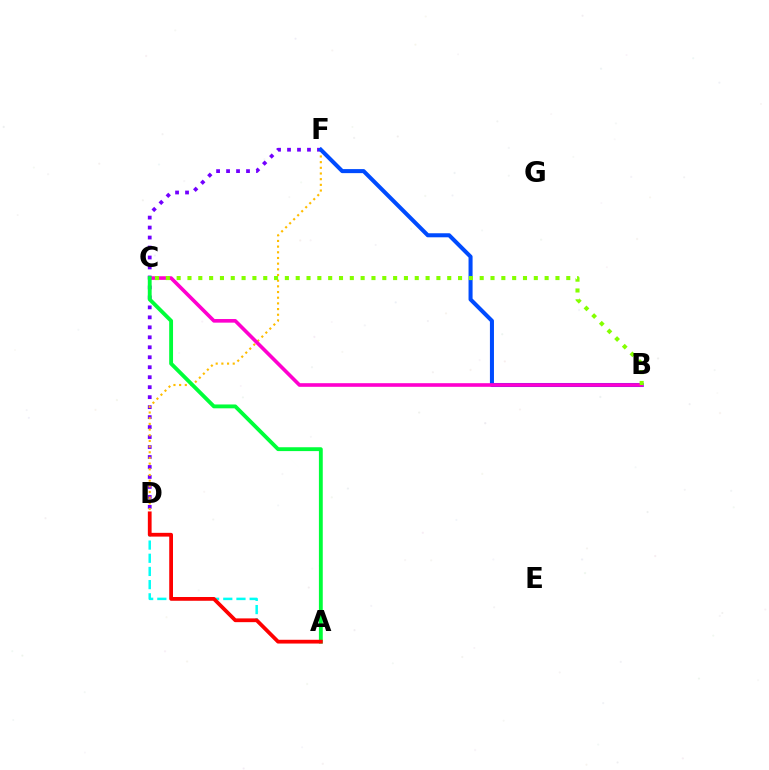{('D', 'F'): [{'color': '#7200ff', 'line_style': 'dotted', 'thickness': 2.71}, {'color': '#ffbd00', 'line_style': 'dotted', 'thickness': 1.54}], ('A', 'D'): [{'color': '#00fff6', 'line_style': 'dashed', 'thickness': 1.79}, {'color': '#ff0000', 'line_style': 'solid', 'thickness': 2.71}], ('B', 'F'): [{'color': '#004bff', 'line_style': 'solid', 'thickness': 2.91}], ('B', 'C'): [{'color': '#ff00cf', 'line_style': 'solid', 'thickness': 2.61}, {'color': '#84ff00', 'line_style': 'dotted', 'thickness': 2.94}], ('A', 'C'): [{'color': '#00ff39', 'line_style': 'solid', 'thickness': 2.77}]}